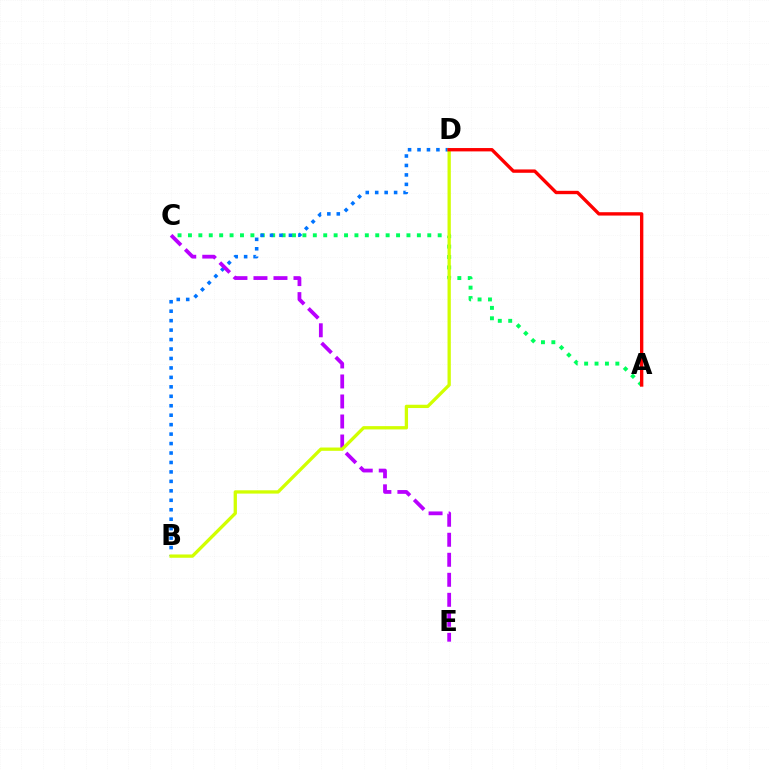{('A', 'C'): [{'color': '#00ff5c', 'line_style': 'dotted', 'thickness': 2.83}], ('B', 'D'): [{'color': '#0074ff', 'line_style': 'dotted', 'thickness': 2.57}, {'color': '#d1ff00', 'line_style': 'solid', 'thickness': 2.37}], ('C', 'E'): [{'color': '#b900ff', 'line_style': 'dashed', 'thickness': 2.72}], ('A', 'D'): [{'color': '#ff0000', 'line_style': 'solid', 'thickness': 2.42}]}